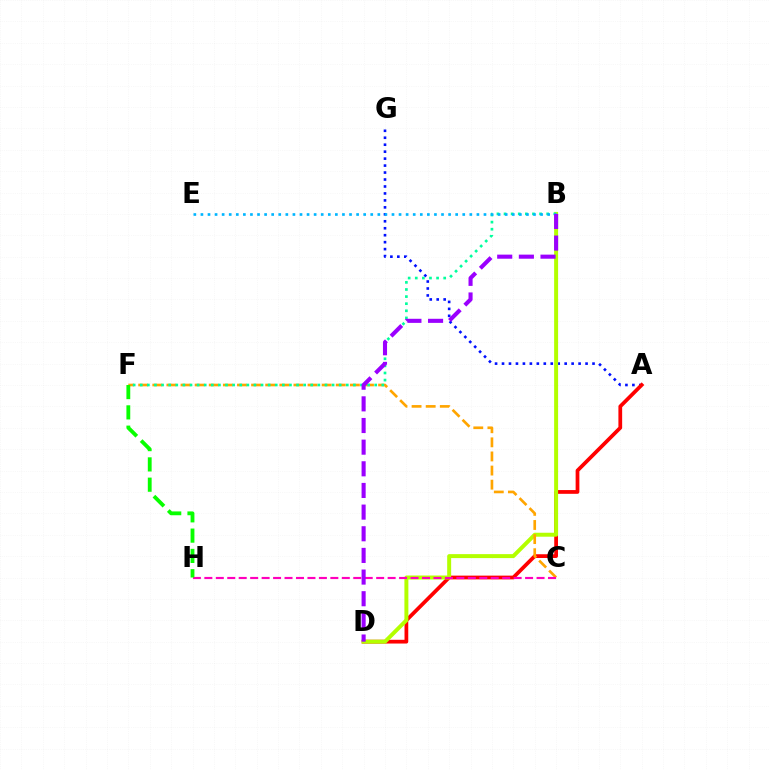{('A', 'G'): [{'color': '#0010ff', 'line_style': 'dotted', 'thickness': 1.89}], ('A', 'D'): [{'color': '#ff0000', 'line_style': 'solid', 'thickness': 2.7}], ('B', 'D'): [{'color': '#b3ff00', 'line_style': 'solid', 'thickness': 2.86}, {'color': '#9b00ff', 'line_style': 'dashed', 'thickness': 2.94}], ('C', 'F'): [{'color': '#ffa500', 'line_style': 'dashed', 'thickness': 1.92}], ('B', 'F'): [{'color': '#00ff9d', 'line_style': 'dotted', 'thickness': 1.93}], ('C', 'H'): [{'color': '#ff00bd', 'line_style': 'dashed', 'thickness': 1.56}], ('F', 'H'): [{'color': '#08ff00', 'line_style': 'dashed', 'thickness': 2.76}], ('B', 'E'): [{'color': '#00b5ff', 'line_style': 'dotted', 'thickness': 1.92}]}